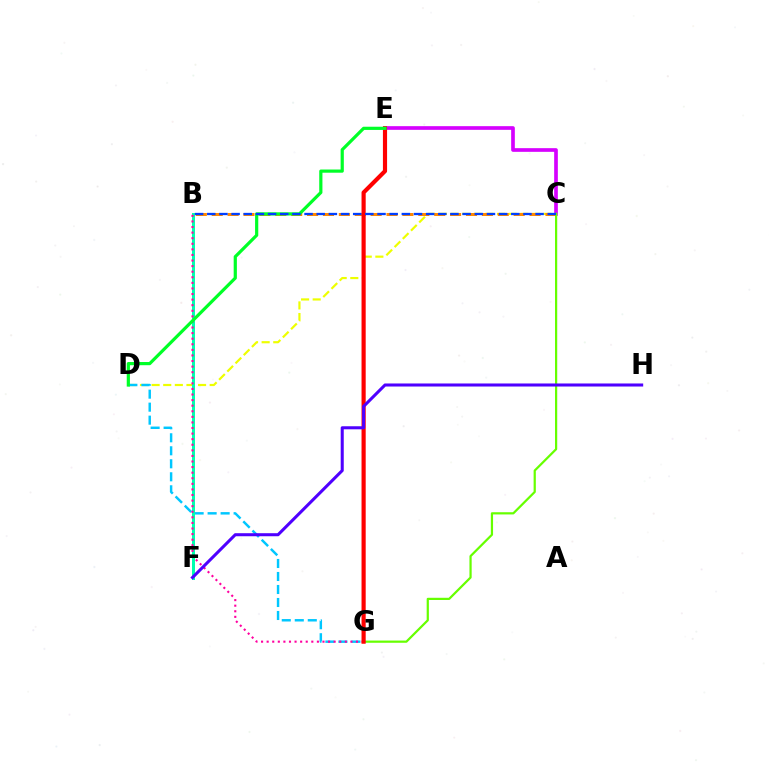{('C', 'D'): [{'color': '#eeff00', 'line_style': 'dashed', 'thickness': 1.58}], ('D', 'G'): [{'color': '#00c7ff', 'line_style': 'dashed', 'thickness': 1.77}], ('C', 'E'): [{'color': '#d600ff', 'line_style': 'solid', 'thickness': 2.64}], ('B', 'F'): [{'color': '#00ffaf', 'line_style': 'solid', 'thickness': 2.16}], ('B', 'C'): [{'color': '#ff8800', 'line_style': 'dashed', 'thickness': 2.16}, {'color': '#003fff', 'line_style': 'dashed', 'thickness': 1.65}], ('B', 'G'): [{'color': '#ff00a0', 'line_style': 'dotted', 'thickness': 1.52}], ('C', 'G'): [{'color': '#66ff00', 'line_style': 'solid', 'thickness': 1.6}], ('E', 'G'): [{'color': '#ff0000', 'line_style': 'solid', 'thickness': 2.99}], ('D', 'E'): [{'color': '#00ff27', 'line_style': 'solid', 'thickness': 2.3}], ('F', 'H'): [{'color': '#4f00ff', 'line_style': 'solid', 'thickness': 2.19}]}